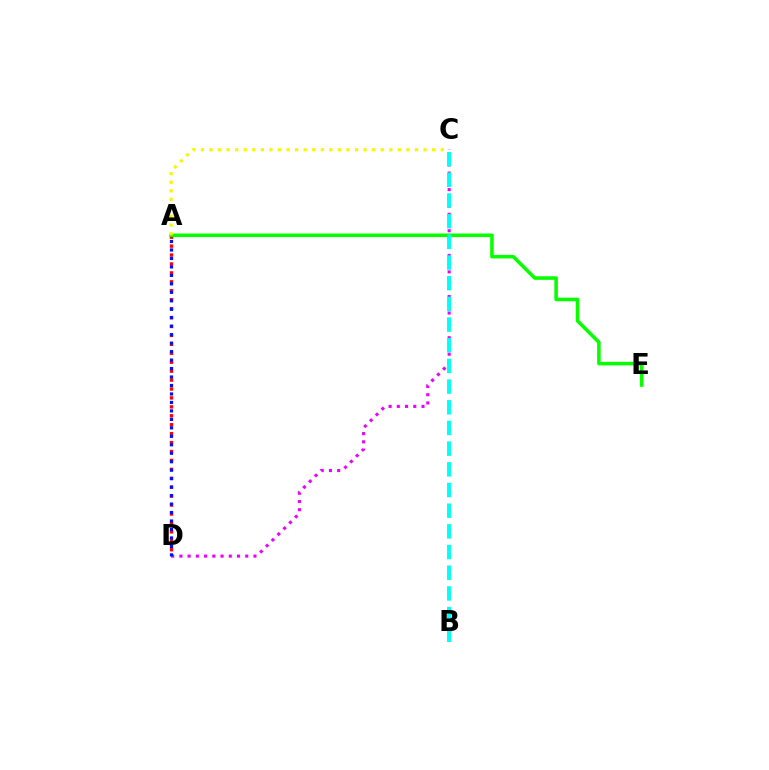{('A', 'D'): [{'color': '#ff0000', 'line_style': 'dotted', 'thickness': 2.43}, {'color': '#0010ff', 'line_style': 'dotted', 'thickness': 2.3}], ('A', 'E'): [{'color': '#08ff00', 'line_style': 'solid', 'thickness': 2.56}], ('A', 'C'): [{'color': '#fcf500', 'line_style': 'dotted', 'thickness': 2.33}], ('C', 'D'): [{'color': '#ee00ff', 'line_style': 'dotted', 'thickness': 2.24}], ('B', 'C'): [{'color': '#00fff6', 'line_style': 'dashed', 'thickness': 2.81}]}